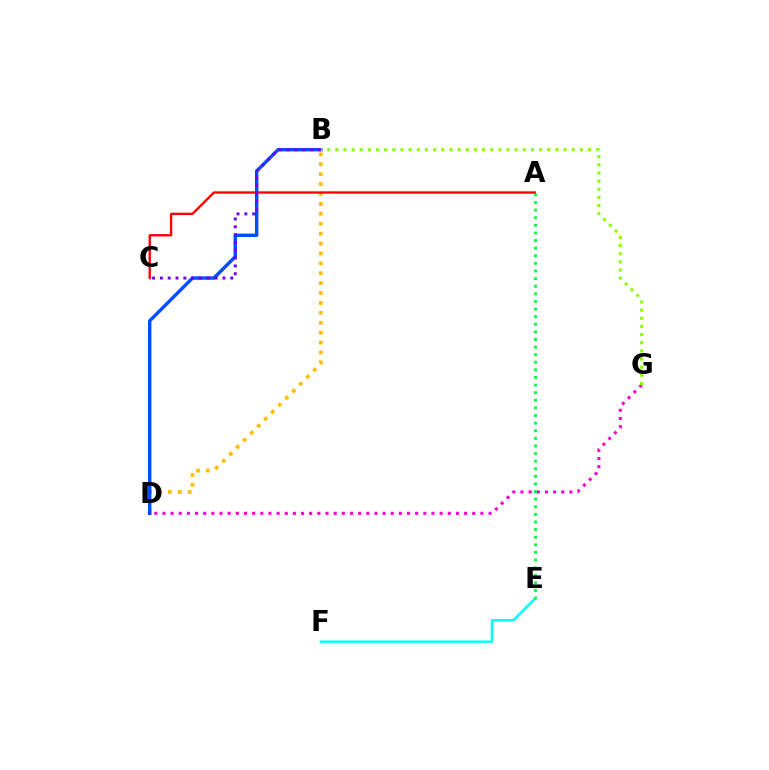{('D', 'G'): [{'color': '#ff00cf', 'line_style': 'dotted', 'thickness': 2.22}], ('E', 'F'): [{'color': '#00fff6', 'line_style': 'solid', 'thickness': 1.78}], ('B', 'D'): [{'color': '#ffbd00', 'line_style': 'dotted', 'thickness': 2.69}, {'color': '#004bff', 'line_style': 'solid', 'thickness': 2.44}], ('A', 'E'): [{'color': '#00ff39', 'line_style': 'dotted', 'thickness': 2.07}], ('B', 'G'): [{'color': '#84ff00', 'line_style': 'dotted', 'thickness': 2.21}], ('A', 'C'): [{'color': '#ff0000', 'line_style': 'solid', 'thickness': 1.69}], ('B', 'C'): [{'color': '#7200ff', 'line_style': 'dotted', 'thickness': 2.13}]}